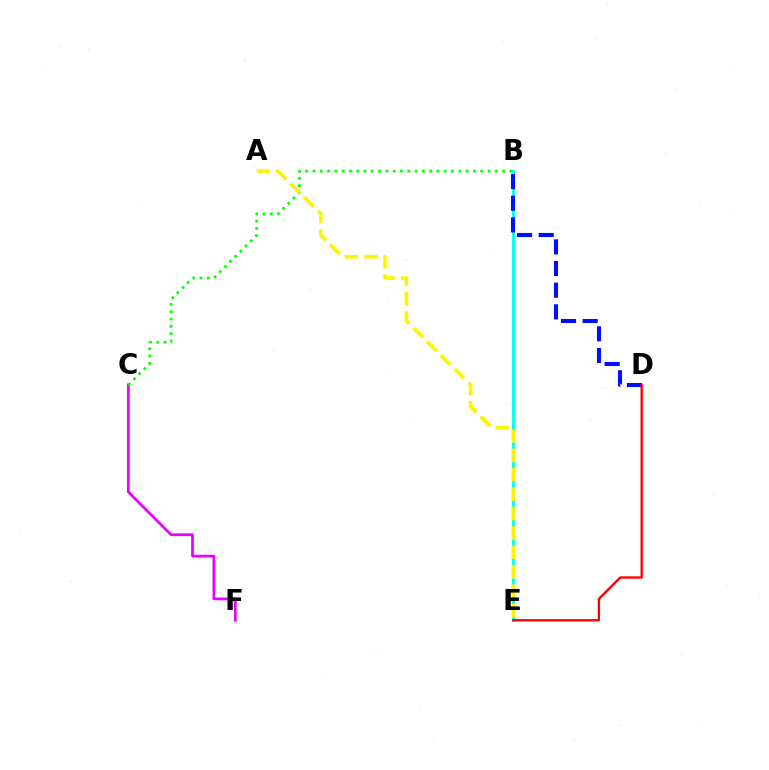{('B', 'E'): [{'color': '#00fff6', 'line_style': 'solid', 'thickness': 2.06}], ('B', 'D'): [{'color': '#0010ff', 'line_style': 'dashed', 'thickness': 2.94}], ('C', 'F'): [{'color': '#ee00ff', 'line_style': 'solid', 'thickness': 1.98}], ('D', 'E'): [{'color': '#ff0000', 'line_style': 'solid', 'thickness': 1.69}], ('B', 'C'): [{'color': '#08ff00', 'line_style': 'dotted', 'thickness': 1.98}], ('A', 'E'): [{'color': '#fcf500', 'line_style': 'dashed', 'thickness': 2.64}]}